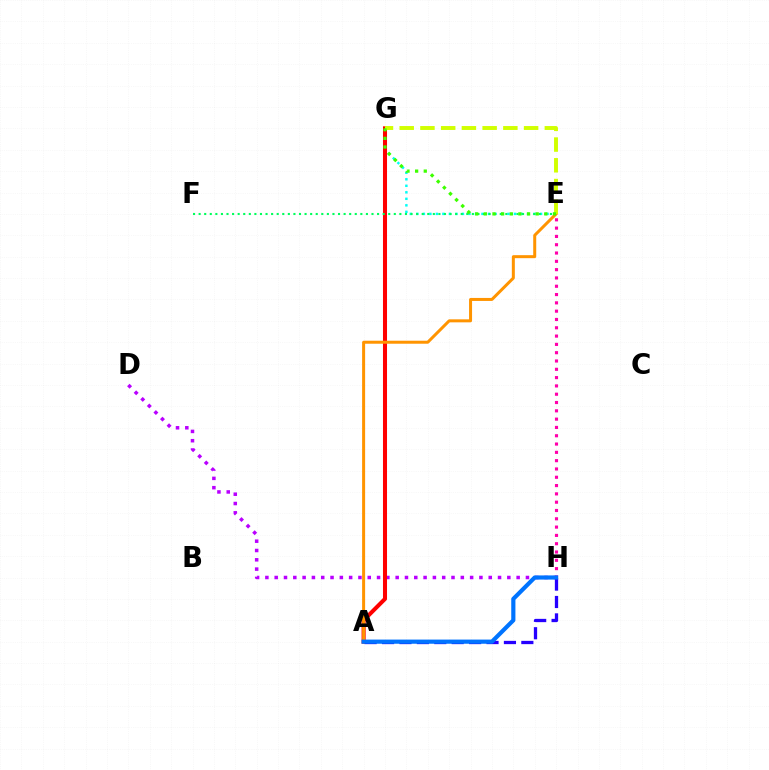{('E', 'H'): [{'color': '#ff00ac', 'line_style': 'dotted', 'thickness': 2.26}], ('D', 'H'): [{'color': '#b900ff', 'line_style': 'dotted', 'thickness': 2.53}], ('E', 'G'): [{'color': '#00fff6', 'line_style': 'dotted', 'thickness': 1.77}, {'color': '#d1ff00', 'line_style': 'dashed', 'thickness': 2.82}, {'color': '#3dff00', 'line_style': 'dotted', 'thickness': 2.35}], ('A', 'G'): [{'color': '#ff0000', 'line_style': 'solid', 'thickness': 2.92}], ('E', 'F'): [{'color': '#00ff5c', 'line_style': 'dotted', 'thickness': 1.52}], ('A', 'H'): [{'color': '#2500ff', 'line_style': 'dashed', 'thickness': 2.37}, {'color': '#0074ff', 'line_style': 'solid', 'thickness': 3.0}], ('A', 'E'): [{'color': '#ff9400', 'line_style': 'solid', 'thickness': 2.16}]}